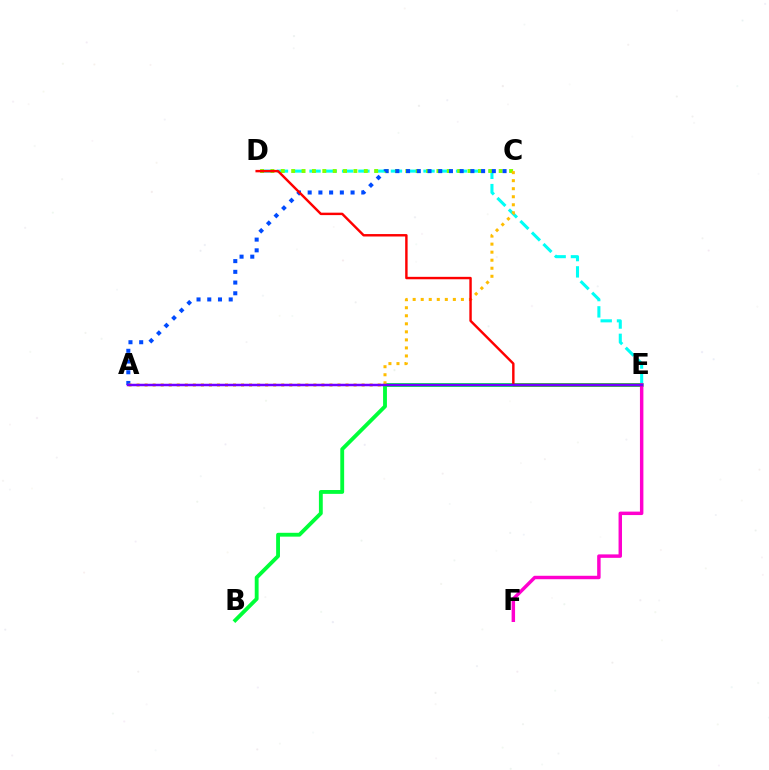{('B', 'E'): [{'color': '#00ff39', 'line_style': 'solid', 'thickness': 2.77}], ('D', 'E'): [{'color': '#00fff6', 'line_style': 'dashed', 'thickness': 2.21}, {'color': '#ff0000', 'line_style': 'solid', 'thickness': 1.75}], ('C', 'D'): [{'color': '#84ff00', 'line_style': 'dotted', 'thickness': 2.82}], ('A', 'C'): [{'color': '#004bff', 'line_style': 'dotted', 'thickness': 2.91}, {'color': '#ffbd00', 'line_style': 'dotted', 'thickness': 2.18}], ('E', 'F'): [{'color': '#ff00cf', 'line_style': 'solid', 'thickness': 2.49}], ('A', 'E'): [{'color': '#7200ff', 'line_style': 'solid', 'thickness': 1.79}]}